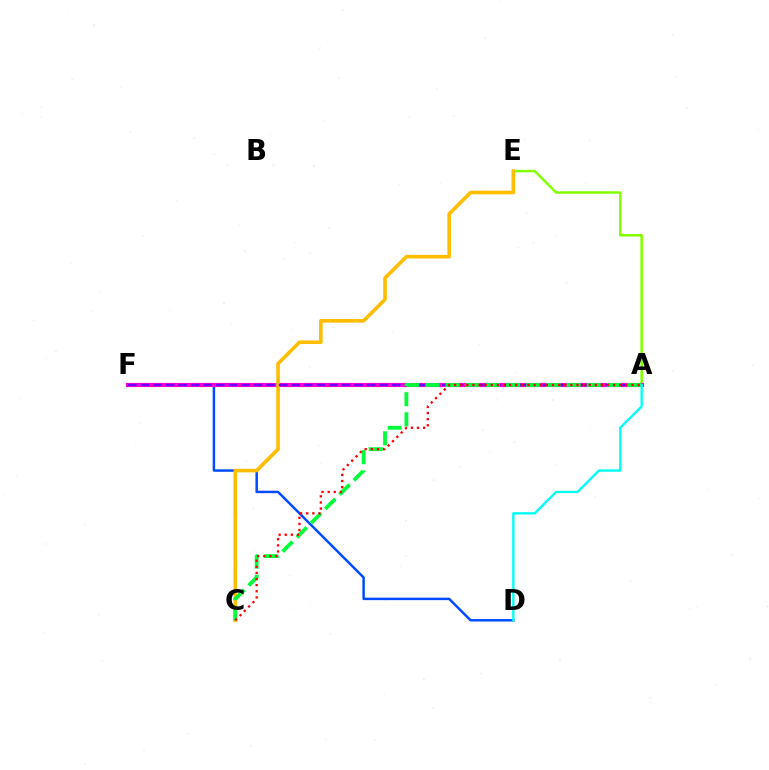{('D', 'F'): [{'color': '#004bff', 'line_style': 'solid', 'thickness': 1.78}], ('A', 'E'): [{'color': '#84ff00', 'line_style': 'solid', 'thickness': 1.82}], ('A', 'F'): [{'color': '#ff00cf', 'line_style': 'solid', 'thickness': 2.98}, {'color': '#7200ff', 'line_style': 'dashed', 'thickness': 1.71}], ('C', 'E'): [{'color': '#ffbd00', 'line_style': 'solid', 'thickness': 2.6}], ('A', 'C'): [{'color': '#00ff39', 'line_style': 'dashed', 'thickness': 2.74}, {'color': '#ff0000', 'line_style': 'dotted', 'thickness': 1.66}], ('A', 'D'): [{'color': '#00fff6', 'line_style': 'solid', 'thickness': 1.7}]}